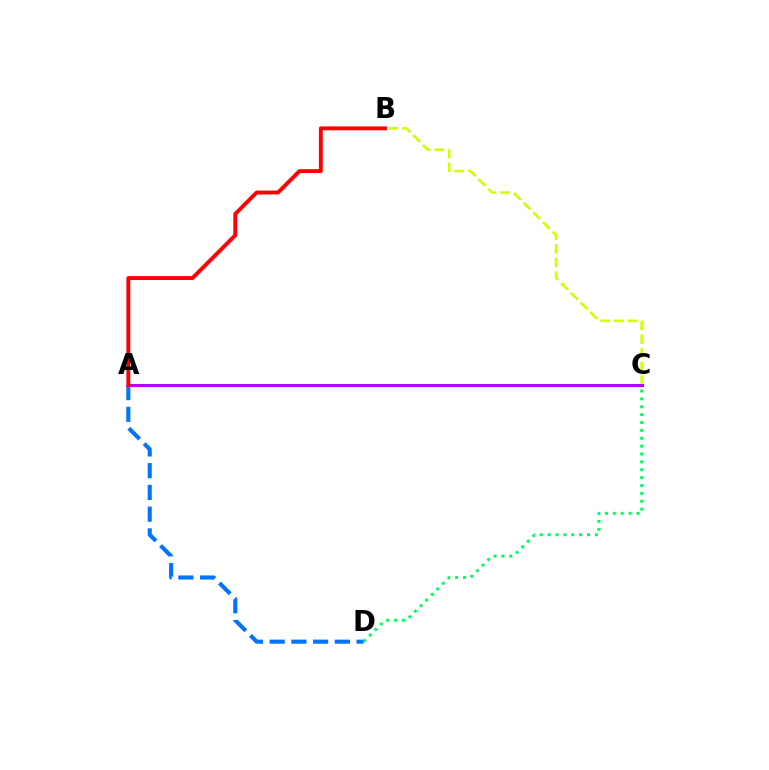{('B', 'C'): [{'color': '#d1ff00', 'line_style': 'dashed', 'thickness': 1.86}], ('C', 'D'): [{'color': '#00ff5c', 'line_style': 'dotted', 'thickness': 2.14}], ('A', 'D'): [{'color': '#0074ff', 'line_style': 'dashed', 'thickness': 2.95}], ('A', 'C'): [{'color': '#b900ff', 'line_style': 'solid', 'thickness': 2.19}], ('A', 'B'): [{'color': '#ff0000', 'line_style': 'solid', 'thickness': 2.79}]}